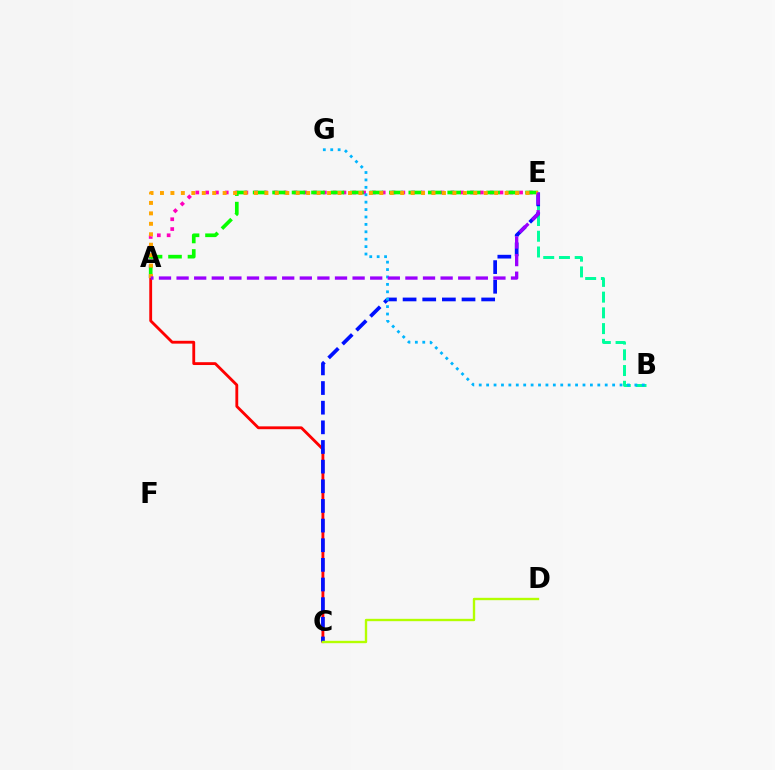{('A', 'E'): [{'color': '#ff00bd', 'line_style': 'dotted', 'thickness': 2.67}, {'color': '#08ff00', 'line_style': 'dashed', 'thickness': 2.64}, {'color': '#ffa500', 'line_style': 'dotted', 'thickness': 2.84}, {'color': '#9b00ff', 'line_style': 'dashed', 'thickness': 2.39}], ('A', 'C'): [{'color': '#ff0000', 'line_style': 'solid', 'thickness': 2.04}], ('B', 'E'): [{'color': '#00ff9d', 'line_style': 'dashed', 'thickness': 2.14}], ('C', 'E'): [{'color': '#0010ff', 'line_style': 'dashed', 'thickness': 2.67}], ('B', 'G'): [{'color': '#00b5ff', 'line_style': 'dotted', 'thickness': 2.01}], ('C', 'D'): [{'color': '#b3ff00', 'line_style': 'solid', 'thickness': 1.71}]}